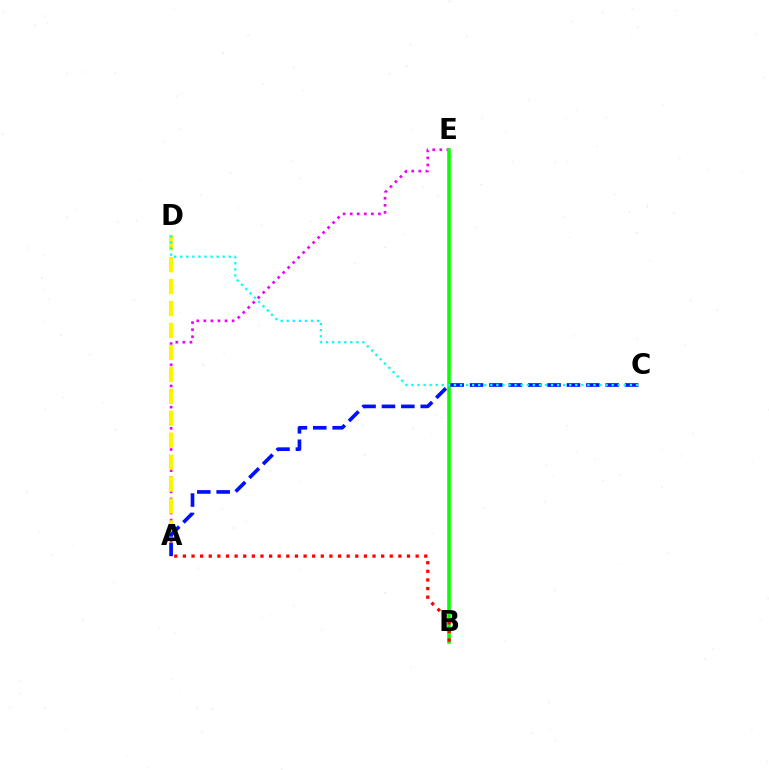{('A', 'E'): [{'color': '#ee00ff', 'line_style': 'dotted', 'thickness': 1.92}], ('B', 'E'): [{'color': '#08ff00', 'line_style': 'solid', 'thickness': 2.56}], ('A', 'D'): [{'color': '#fcf500', 'line_style': 'dashed', 'thickness': 2.98}], ('A', 'C'): [{'color': '#0010ff', 'line_style': 'dashed', 'thickness': 2.63}], ('C', 'D'): [{'color': '#00fff6', 'line_style': 'dotted', 'thickness': 1.65}], ('A', 'B'): [{'color': '#ff0000', 'line_style': 'dotted', 'thickness': 2.34}]}